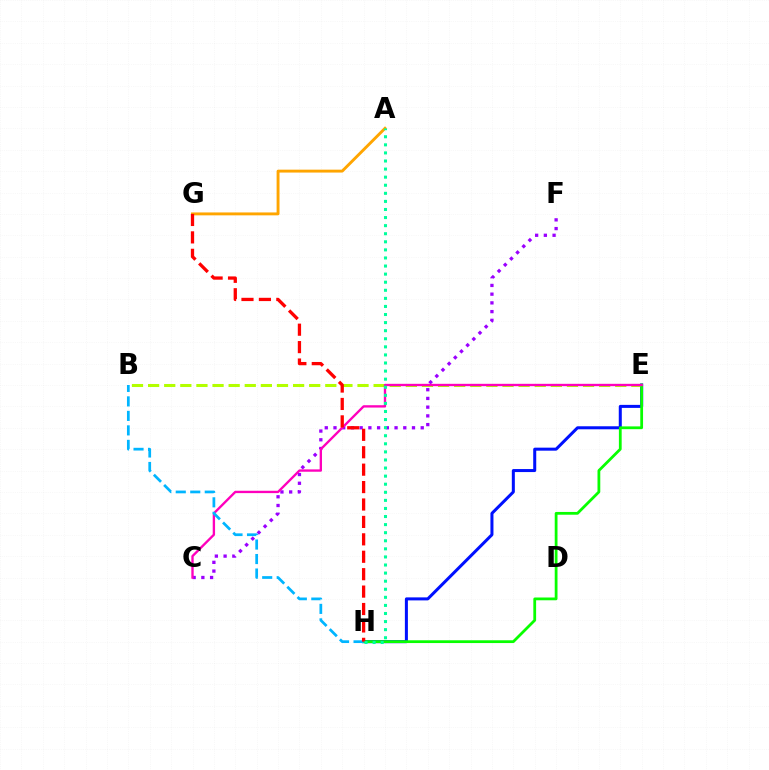{('A', 'G'): [{'color': '#ffa500', 'line_style': 'solid', 'thickness': 2.09}], ('E', 'H'): [{'color': '#0010ff', 'line_style': 'solid', 'thickness': 2.18}, {'color': '#08ff00', 'line_style': 'solid', 'thickness': 2.0}], ('C', 'F'): [{'color': '#9b00ff', 'line_style': 'dotted', 'thickness': 2.37}], ('B', 'E'): [{'color': '#b3ff00', 'line_style': 'dashed', 'thickness': 2.19}], ('C', 'E'): [{'color': '#ff00bd', 'line_style': 'solid', 'thickness': 1.69}], ('B', 'H'): [{'color': '#00b5ff', 'line_style': 'dashed', 'thickness': 1.97}], ('G', 'H'): [{'color': '#ff0000', 'line_style': 'dashed', 'thickness': 2.37}], ('A', 'H'): [{'color': '#00ff9d', 'line_style': 'dotted', 'thickness': 2.2}]}